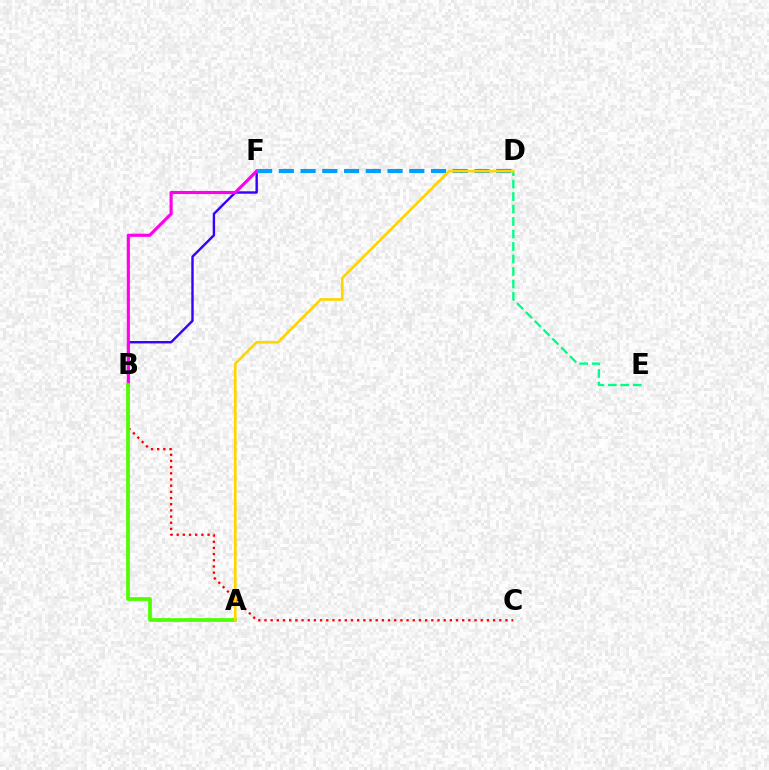{('B', 'C'): [{'color': '#ff0000', 'line_style': 'dotted', 'thickness': 1.68}], ('D', 'E'): [{'color': '#00ff86', 'line_style': 'dashed', 'thickness': 1.7}], ('B', 'F'): [{'color': '#3700ff', 'line_style': 'solid', 'thickness': 1.74}, {'color': '#ff00ed', 'line_style': 'solid', 'thickness': 2.26}], ('D', 'F'): [{'color': '#009eff', 'line_style': 'dashed', 'thickness': 2.95}], ('A', 'B'): [{'color': '#4fff00', 'line_style': 'solid', 'thickness': 2.7}], ('A', 'D'): [{'color': '#ffd500', 'line_style': 'solid', 'thickness': 1.92}]}